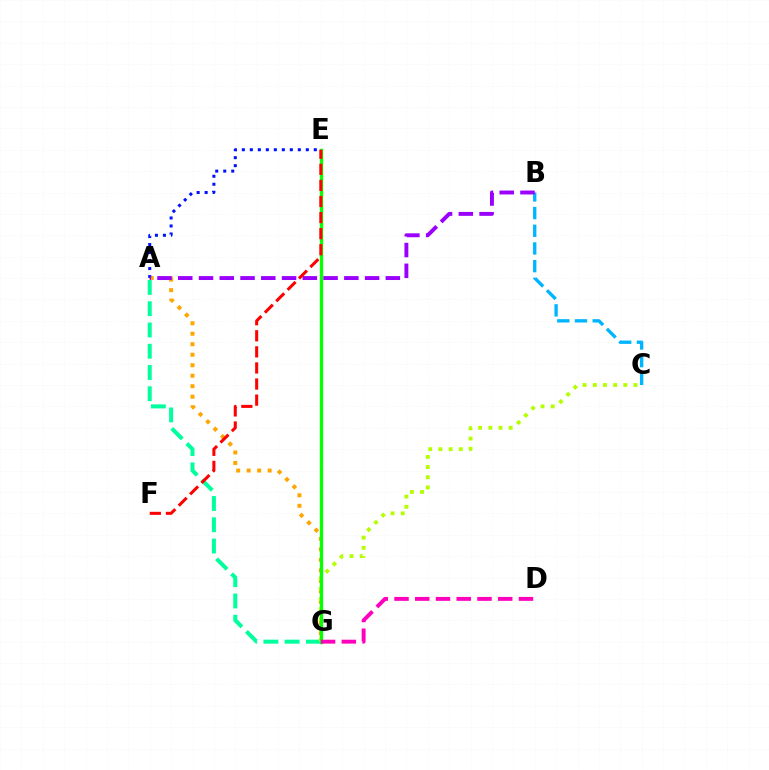{('A', 'G'): [{'color': '#ffa500', 'line_style': 'dotted', 'thickness': 2.85}, {'color': '#00ff9d', 'line_style': 'dashed', 'thickness': 2.89}], ('C', 'G'): [{'color': '#b3ff00', 'line_style': 'dotted', 'thickness': 2.77}], ('B', 'C'): [{'color': '#00b5ff', 'line_style': 'dashed', 'thickness': 2.4}], ('A', 'E'): [{'color': '#0010ff', 'line_style': 'dotted', 'thickness': 2.17}], ('E', 'G'): [{'color': '#08ff00', 'line_style': 'solid', 'thickness': 2.4}], ('D', 'G'): [{'color': '#ff00bd', 'line_style': 'dashed', 'thickness': 2.82}], ('A', 'B'): [{'color': '#9b00ff', 'line_style': 'dashed', 'thickness': 2.82}], ('E', 'F'): [{'color': '#ff0000', 'line_style': 'dashed', 'thickness': 2.19}]}